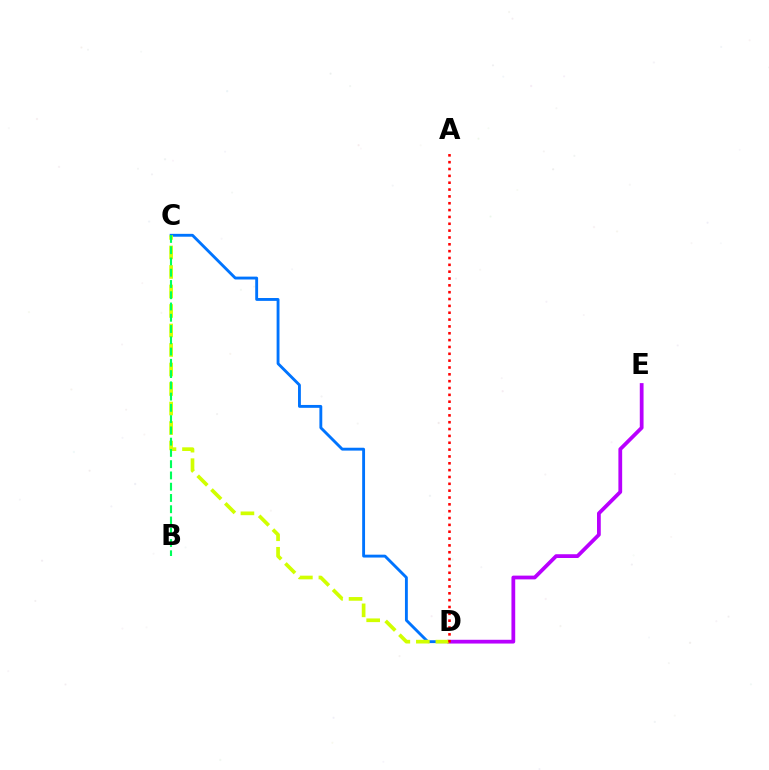{('C', 'D'): [{'color': '#0074ff', 'line_style': 'solid', 'thickness': 2.07}, {'color': '#d1ff00', 'line_style': 'dashed', 'thickness': 2.65}], ('D', 'E'): [{'color': '#b900ff', 'line_style': 'solid', 'thickness': 2.71}], ('B', 'C'): [{'color': '#00ff5c', 'line_style': 'dashed', 'thickness': 1.53}], ('A', 'D'): [{'color': '#ff0000', 'line_style': 'dotted', 'thickness': 1.86}]}